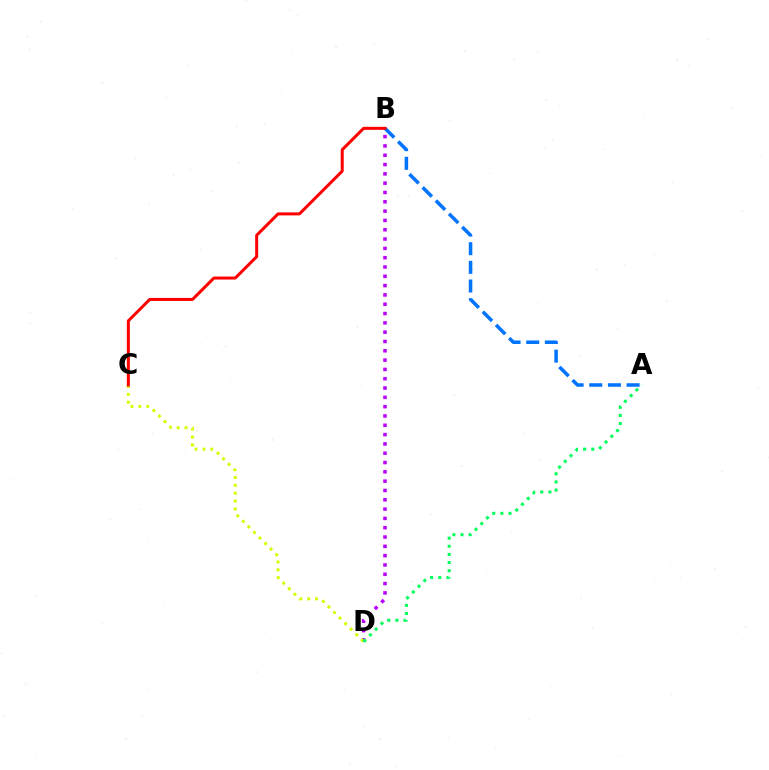{('B', 'D'): [{'color': '#b900ff', 'line_style': 'dotted', 'thickness': 2.53}], ('C', 'D'): [{'color': '#d1ff00', 'line_style': 'dotted', 'thickness': 2.14}], ('A', 'D'): [{'color': '#00ff5c', 'line_style': 'dotted', 'thickness': 2.21}], ('A', 'B'): [{'color': '#0074ff', 'line_style': 'dashed', 'thickness': 2.54}], ('B', 'C'): [{'color': '#ff0000', 'line_style': 'solid', 'thickness': 2.16}]}